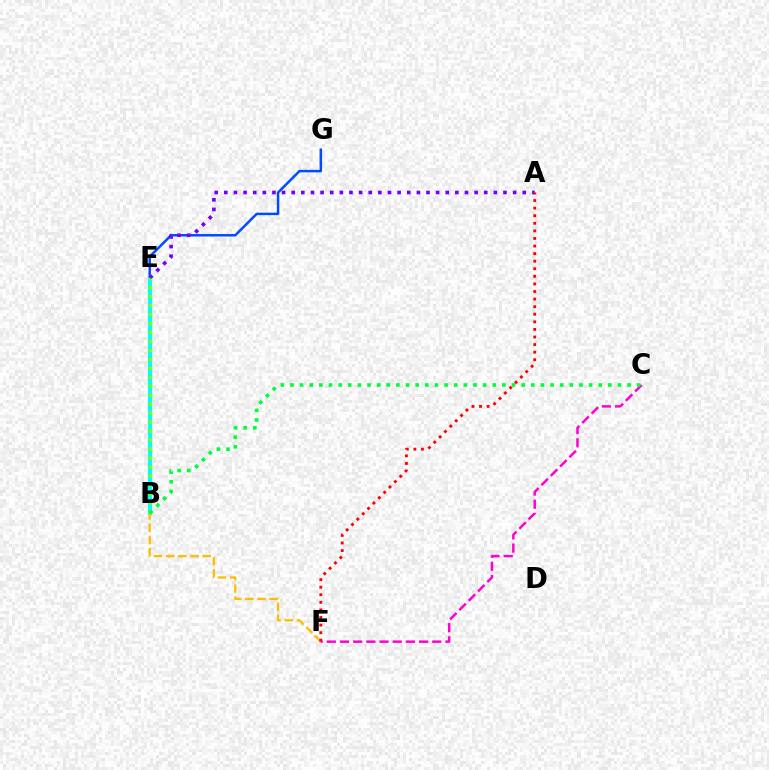{('E', 'G'): [{'color': '#004bff', 'line_style': 'solid', 'thickness': 1.78}], ('B', 'E'): [{'color': '#00fff6', 'line_style': 'solid', 'thickness': 2.98}, {'color': '#84ff00', 'line_style': 'dotted', 'thickness': 2.44}], ('A', 'E'): [{'color': '#7200ff', 'line_style': 'dotted', 'thickness': 2.62}], ('B', 'F'): [{'color': '#ffbd00', 'line_style': 'dashed', 'thickness': 1.66}], ('A', 'F'): [{'color': '#ff0000', 'line_style': 'dotted', 'thickness': 2.06}], ('C', 'F'): [{'color': '#ff00cf', 'line_style': 'dashed', 'thickness': 1.79}], ('B', 'C'): [{'color': '#00ff39', 'line_style': 'dotted', 'thickness': 2.62}]}